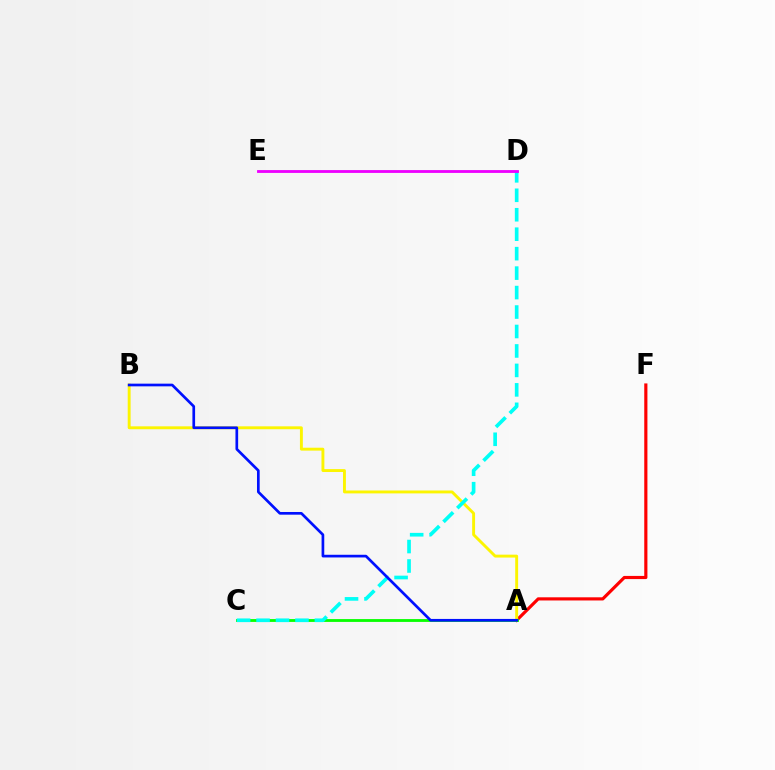{('A', 'F'): [{'color': '#ff0000', 'line_style': 'solid', 'thickness': 2.28}], ('A', 'B'): [{'color': '#fcf500', 'line_style': 'solid', 'thickness': 2.09}, {'color': '#0010ff', 'line_style': 'solid', 'thickness': 1.93}], ('A', 'C'): [{'color': '#08ff00', 'line_style': 'solid', 'thickness': 2.04}], ('C', 'D'): [{'color': '#00fff6', 'line_style': 'dashed', 'thickness': 2.64}], ('D', 'E'): [{'color': '#ee00ff', 'line_style': 'solid', 'thickness': 2.04}]}